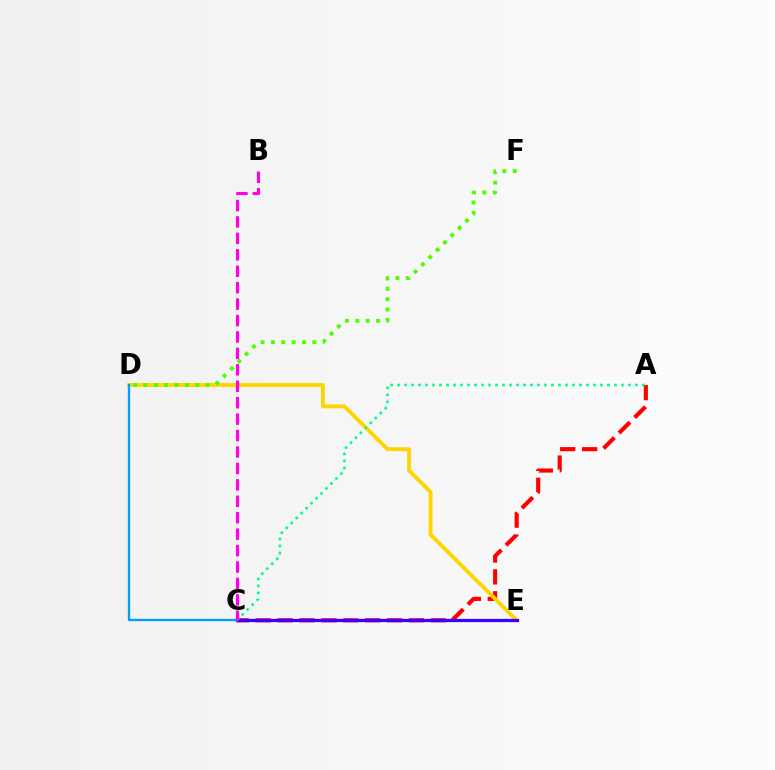{('A', 'C'): [{'color': '#ff0000', 'line_style': 'dashed', 'thickness': 2.97}, {'color': '#00ff86', 'line_style': 'dotted', 'thickness': 1.9}], ('D', 'E'): [{'color': '#ffd500', 'line_style': 'solid', 'thickness': 2.77}], ('C', 'E'): [{'color': '#3700ff', 'line_style': 'solid', 'thickness': 2.34}], ('C', 'D'): [{'color': '#009eff', 'line_style': 'solid', 'thickness': 1.67}], ('D', 'F'): [{'color': '#4fff00', 'line_style': 'dotted', 'thickness': 2.82}], ('B', 'C'): [{'color': '#ff00ed', 'line_style': 'dashed', 'thickness': 2.23}]}